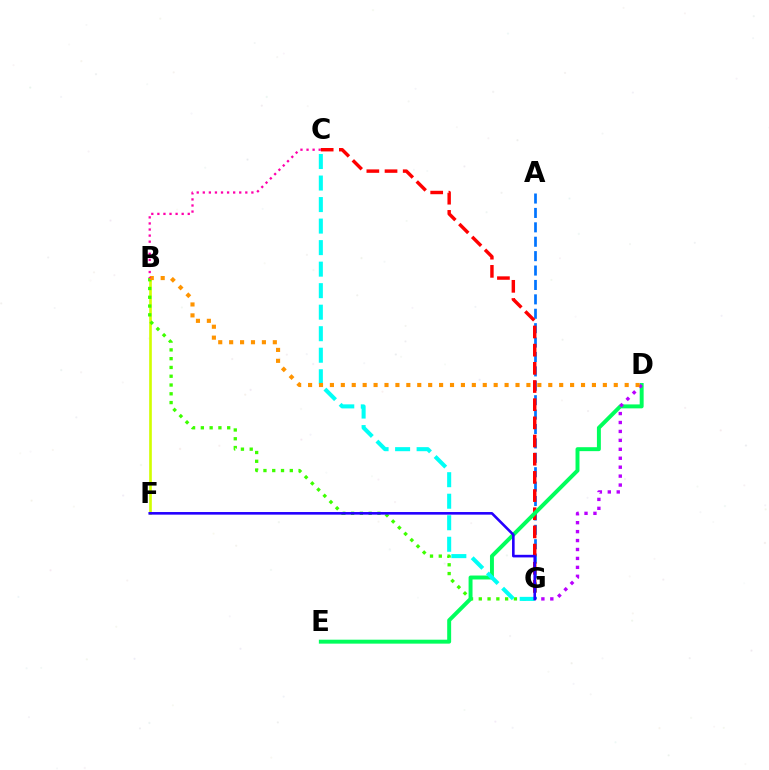{('A', 'G'): [{'color': '#0074ff', 'line_style': 'dashed', 'thickness': 1.96}], ('C', 'G'): [{'color': '#ff0000', 'line_style': 'dashed', 'thickness': 2.47}, {'color': '#00fff6', 'line_style': 'dashed', 'thickness': 2.92}], ('B', 'F'): [{'color': '#d1ff00', 'line_style': 'solid', 'thickness': 1.91}], ('B', 'G'): [{'color': '#3dff00', 'line_style': 'dotted', 'thickness': 2.39}], ('D', 'E'): [{'color': '#00ff5c', 'line_style': 'solid', 'thickness': 2.84}], ('D', 'G'): [{'color': '#b900ff', 'line_style': 'dotted', 'thickness': 2.43}], ('B', 'D'): [{'color': '#ff9400', 'line_style': 'dotted', 'thickness': 2.97}], ('F', 'G'): [{'color': '#2500ff', 'line_style': 'solid', 'thickness': 1.87}], ('B', 'C'): [{'color': '#ff00ac', 'line_style': 'dotted', 'thickness': 1.65}]}